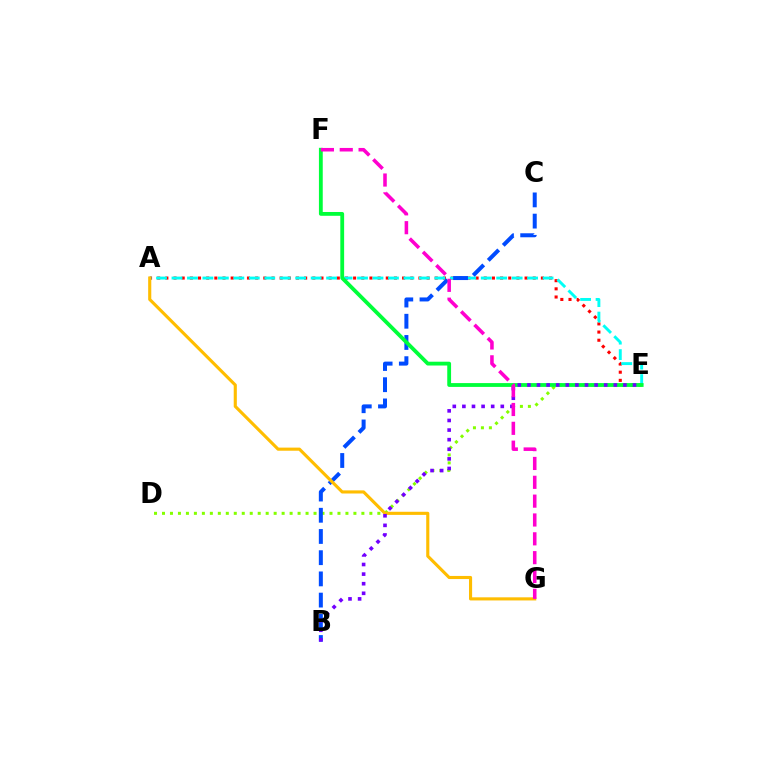{('A', 'E'): [{'color': '#ff0000', 'line_style': 'dotted', 'thickness': 2.22}, {'color': '#00fff6', 'line_style': 'dashed', 'thickness': 2.1}], ('D', 'E'): [{'color': '#84ff00', 'line_style': 'dotted', 'thickness': 2.17}], ('B', 'C'): [{'color': '#004bff', 'line_style': 'dashed', 'thickness': 2.88}], ('E', 'F'): [{'color': '#00ff39', 'line_style': 'solid', 'thickness': 2.75}], ('A', 'G'): [{'color': '#ffbd00', 'line_style': 'solid', 'thickness': 2.25}], ('B', 'E'): [{'color': '#7200ff', 'line_style': 'dotted', 'thickness': 2.61}], ('F', 'G'): [{'color': '#ff00cf', 'line_style': 'dashed', 'thickness': 2.56}]}